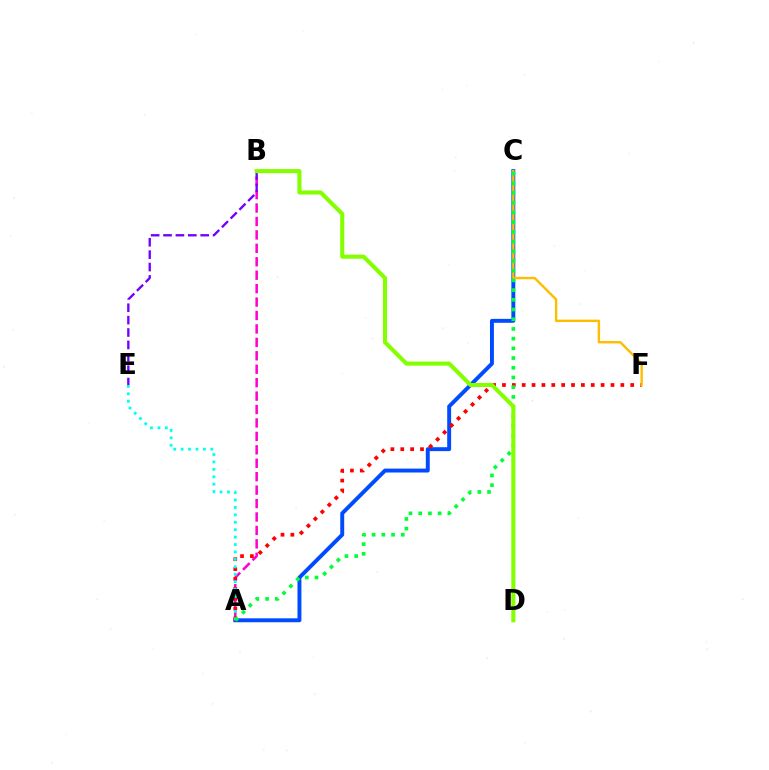{('A', 'C'): [{'color': '#004bff', 'line_style': 'solid', 'thickness': 2.82}, {'color': '#00ff39', 'line_style': 'dotted', 'thickness': 2.64}], ('A', 'B'): [{'color': '#ff00cf', 'line_style': 'dashed', 'thickness': 1.82}], ('A', 'F'): [{'color': '#ff0000', 'line_style': 'dotted', 'thickness': 2.68}], ('C', 'F'): [{'color': '#ffbd00', 'line_style': 'solid', 'thickness': 1.73}], ('A', 'E'): [{'color': '#00fff6', 'line_style': 'dotted', 'thickness': 2.02}], ('B', 'E'): [{'color': '#7200ff', 'line_style': 'dashed', 'thickness': 1.68}], ('B', 'D'): [{'color': '#84ff00', 'line_style': 'solid', 'thickness': 2.94}]}